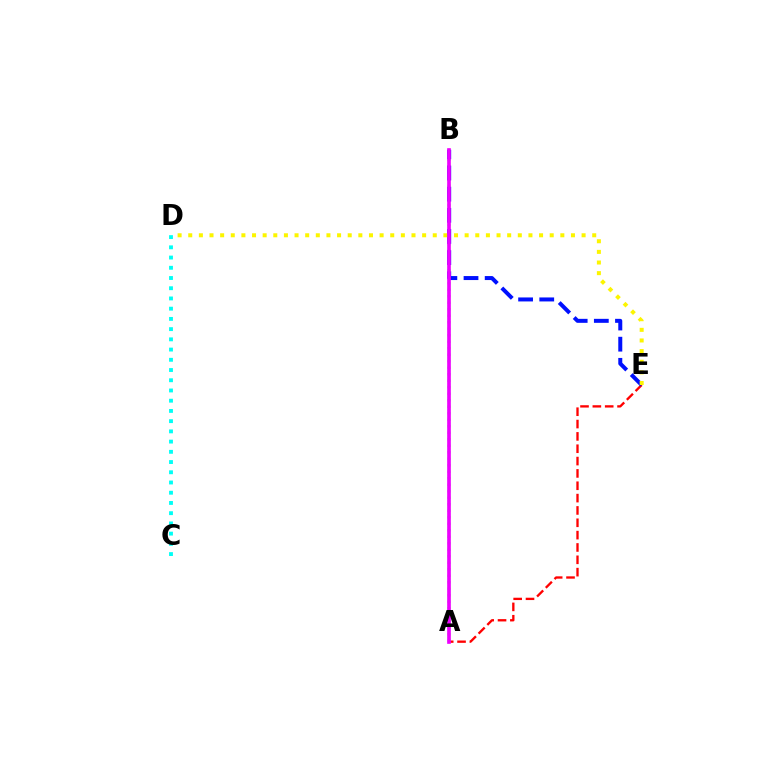{('C', 'D'): [{'color': '#00fff6', 'line_style': 'dotted', 'thickness': 2.78}], ('A', 'B'): [{'color': '#08ff00', 'line_style': 'dotted', 'thickness': 1.77}, {'color': '#ee00ff', 'line_style': 'solid', 'thickness': 2.63}], ('A', 'E'): [{'color': '#ff0000', 'line_style': 'dashed', 'thickness': 1.68}], ('B', 'E'): [{'color': '#0010ff', 'line_style': 'dashed', 'thickness': 2.87}], ('D', 'E'): [{'color': '#fcf500', 'line_style': 'dotted', 'thickness': 2.89}]}